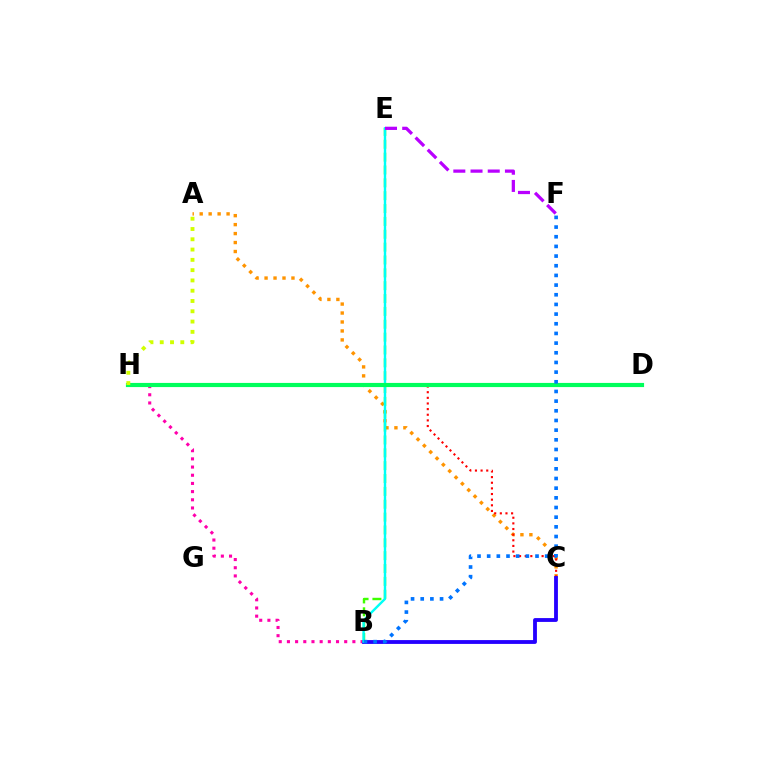{('A', 'C'): [{'color': '#ff9400', 'line_style': 'dotted', 'thickness': 2.44}], ('B', 'H'): [{'color': '#ff00ac', 'line_style': 'dotted', 'thickness': 2.22}], ('C', 'H'): [{'color': '#ff0000', 'line_style': 'dotted', 'thickness': 1.53}], ('B', 'C'): [{'color': '#2500ff', 'line_style': 'solid', 'thickness': 2.75}], ('B', 'E'): [{'color': '#3dff00', 'line_style': 'dashed', 'thickness': 1.75}, {'color': '#00fff6', 'line_style': 'solid', 'thickness': 1.74}], ('D', 'H'): [{'color': '#00ff5c', 'line_style': 'solid', 'thickness': 2.99}], ('E', 'F'): [{'color': '#b900ff', 'line_style': 'dashed', 'thickness': 2.34}], ('B', 'F'): [{'color': '#0074ff', 'line_style': 'dotted', 'thickness': 2.63}], ('A', 'H'): [{'color': '#d1ff00', 'line_style': 'dotted', 'thickness': 2.79}]}